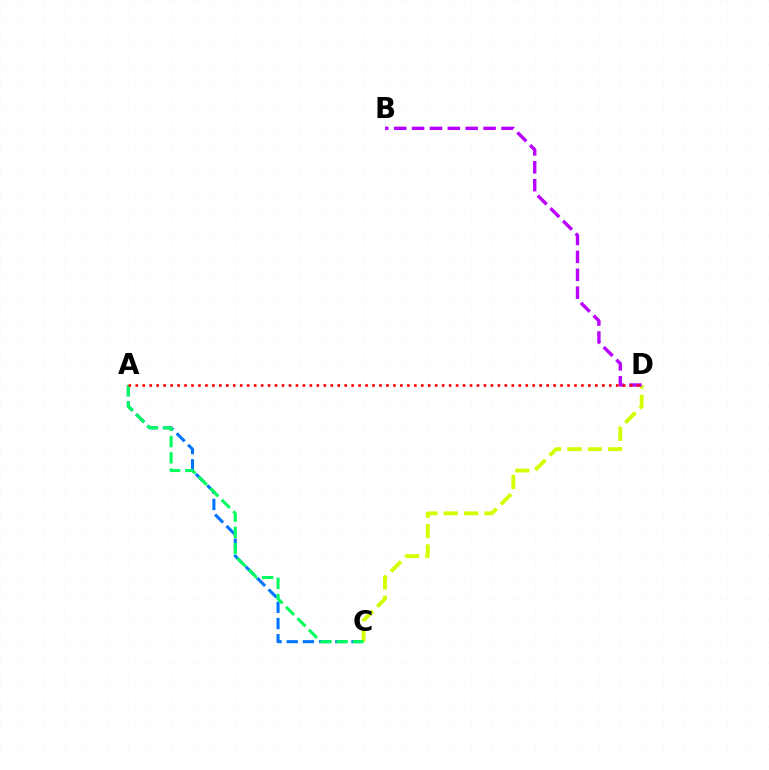{('A', 'C'): [{'color': '#0074ff', 'line_style': 'dashed', 'thickness': 2.2}, {'color': '#00ff5c', 'line_style': 'dashed', 'thickness': 2.21}], ('C', 'D'): [{'color': '#d1ff00', 'line_style': 'dashed', 'thickness': 2.77}], ('B', 'D'): [{'color': '#b900ff', 'line_style': 'dashed', 'thickness': 2.43}], ('A', 'D'): [{'color': '#ff0000', 'line_style': 'dotted', 'thickness': 1.89}]}